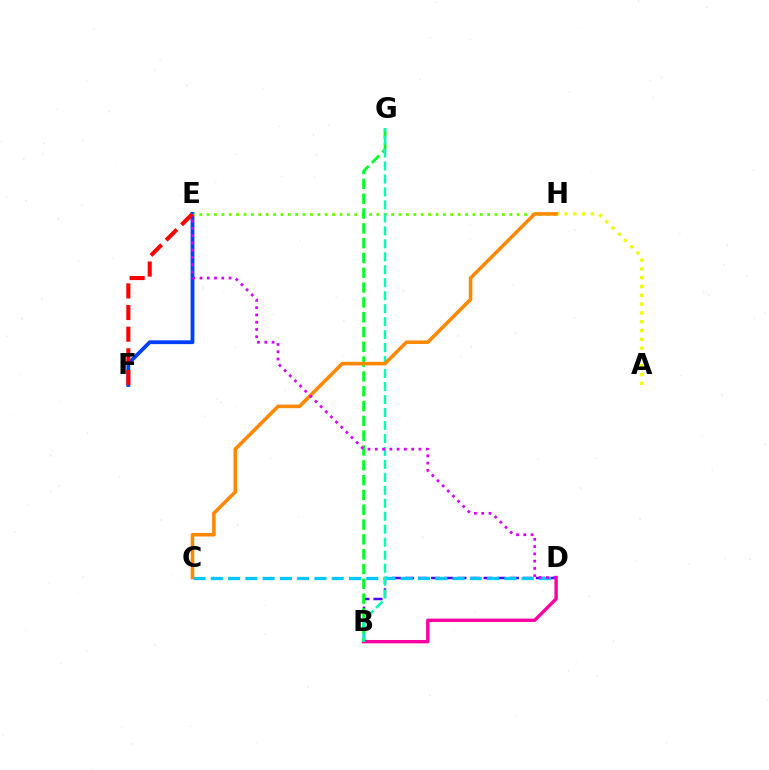{('B', 'D'): [{'color': '#4f00ff', 'line_style': 'dashed', 'thickness': 1.78}, {'color': '#ff00a0', 'line_style': 'solid', 'thickness': 2.43}], ('C', 'D'): [{'color': '#00c7ff', 'line_style': 'dashed', 'thickness': 2.35}], ('E', 'F'): [{'color': '#003fff', 'line_style': 'solid', 'thickness': 2.73}, {'color': '#ff0000', 'line_style': 'dashed', 'thickness': 2.94}], ('E', 'H'): [{'color': '#66ff00', 'line_style': 'dotted', 'thickness': 2.01}], ('B', 'G'): [{'color': '#00ff27', 'line_style': 'dashed', 'thickness': 2.01}, {'color': '#00ffaf', 'line_style': 'dashed', 'thickness': 1.76}], ('A', 'H'): [{'color': '#eeff00', 'line_style': 'dotted', 'thickness': 2.39}], ('C', 'H'): [{'color': '#ff8800', 'line_style': 'solid', 'thickness': 2.56}], ('D', 'E'): [{'color': '#d600ff', 'line_style': 'dotted', 'thickness': 1.98}]}